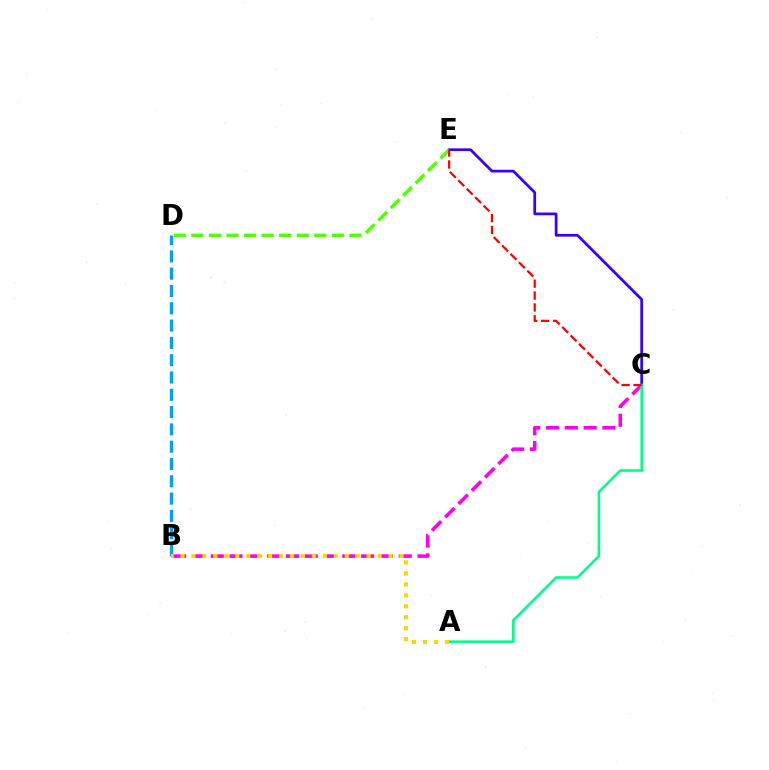{('C', 'E'): [{'color': '#3700ff', 'line_style': 'solid', 'thickness': 1.96}, {'color': '#ff0000', 'line_style': 'dashed', 'thickness': 1.62}], ('B', 'C'): [{'color': '#ff00ed', 'line_style': 'dashed', 'thickness': 2.55}], ('A', 'C'): [{'color': '#00ff86', 'line_style': 'solid', 'thickness': 1.85}], ('B', 'D'): [{'color': '#009eff', 'line_style': 'dashed', 'thickness': 2.35}], ('D', 'E'): [{'color': '#4fff00', 'line_style': 'dashed', 'thickness': 2.39}], ('A', 'B'): [{'color': '#ffd500', 'line_style': 'dotted', 'thickness': 2.98}]}